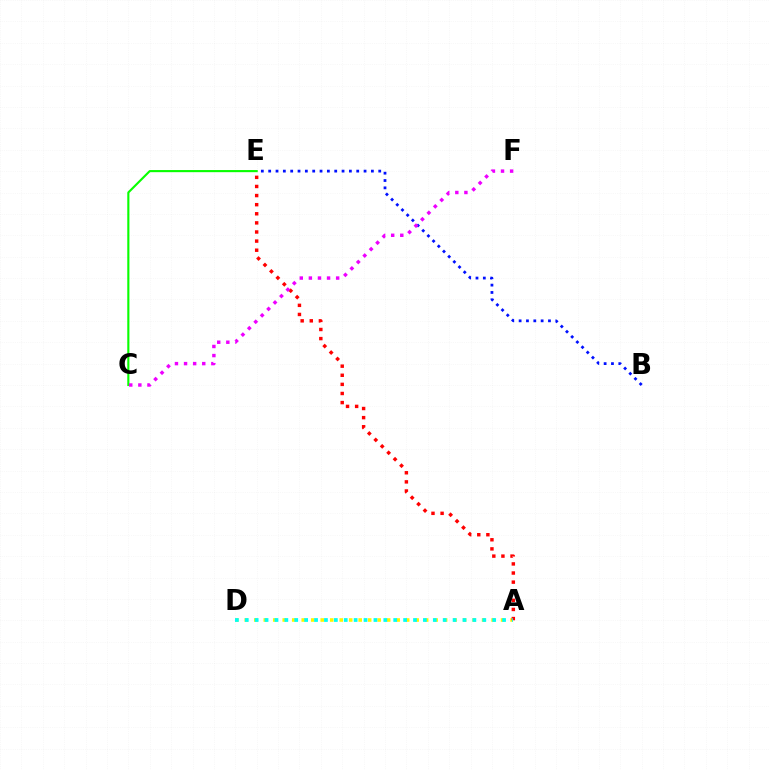{('B', 'E'): [{'color': '#0010ff', 'line_style': 'dotted', 'thickness': 1.99}], ('A', 'D'): [{'color': '#fcf500', 'line_style': 'dotted', 'thickness': 2.58}, {'color': '#00fff6', 'line_style': 'dotted', 'thickness': 2.69}], ('C', 'E'): [{'color': '#08ff00', 'line_style': 'solid', 'thickness': 1.53}], ('A', 'E'): [{'color': '#ff0000', 'line_style': 'dotted', 'thickness': 2.47}], ('C', 'F'): [{'color': '#ee00ff', 'line_style': 'dotted', 'thickness': 2.47}]}